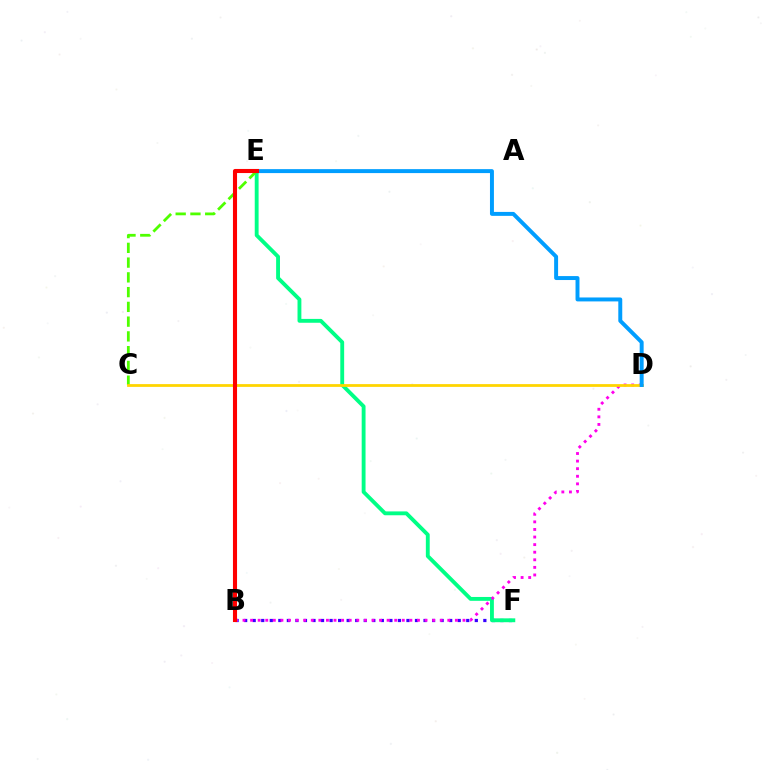{('B', 'F'): [{'color': '#3700ff', 'line_style': 'dotted', 'thickness': 2.32}], ('E', 'F'): [{'color': '#00ff86', 'line_style': 'solid', 'thickness': 2.78}], ('C', 'E'): [{'color': '#4fff00', 'line_style': 'dashed', 'thickness': 2.0}], ('B', 'D'): [{'color': '#ff00ed', 'line_style': 'dotted', 'thickness': 2.06}], ('C', 'D'): [{'color': '#ffd500', 'line_style': 'solid', 'thickness': 2.0}], ('D', 'E'): [{'color': '#009eff', 'line_style': 'solid', 'thickness': 2.84}], ('B', 'E'): [{'color': '#ff0000', 'line_style': 'solid', 'thickness': 2.94}]}